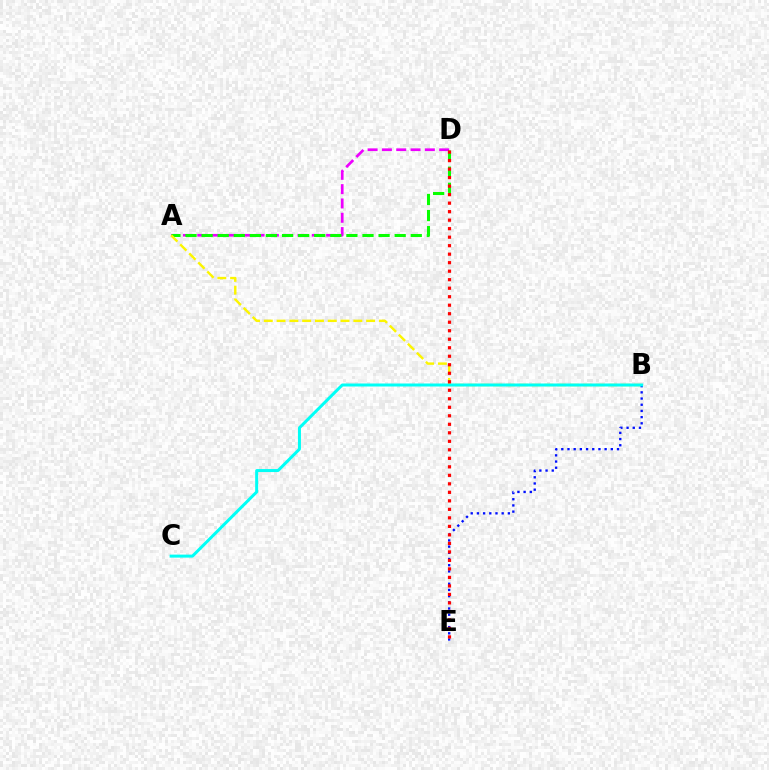{('A', 'D'): [{'color': '#ee00ff', 'line_style': 'dashed', 'thickness': 1.94}, {'color': '#08ff00', 'line_style': 'dashed', 'thickness': 2.19}], ('A', 'B'): [{'color': '#fcf500', 'line_style': 'dashed', 'thickness': 1.74}], ('B', 'E'): [{'color': '#0010ff', 'line_style': 'dotted', 'thickness': 1.68}], ('B', 'C'): [{'color': '#00fff6', 'line_style': 'solid', 'thickness': 2.16}], ('D', 'E'): [{'color': '#ff0000', 'line_style': 'dotted', 'thickness': 2.31}]}